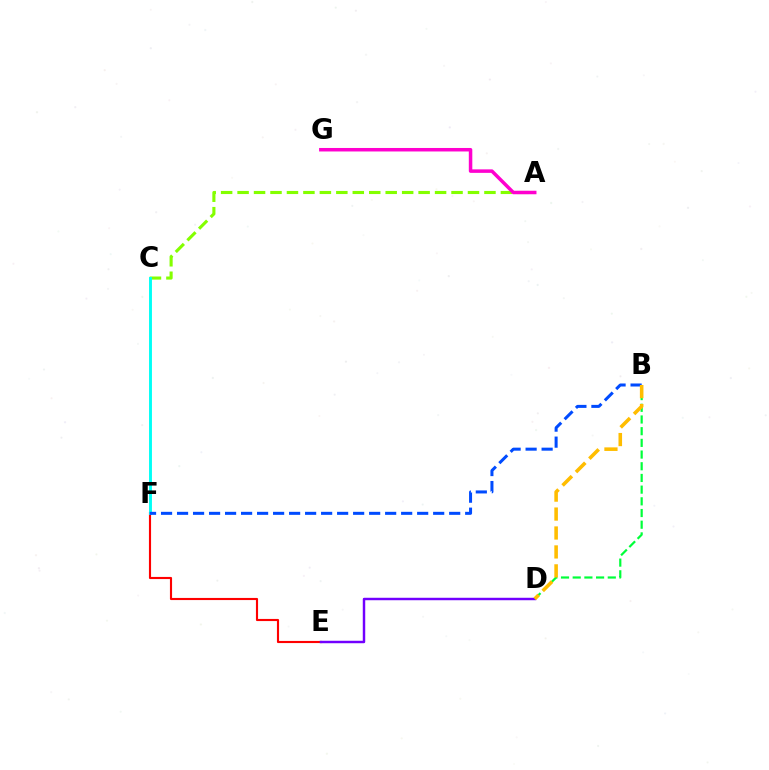{('A', 'C'): [{'color': '#84ff00', 'line_style': 'dashed', 'thickness': 2.24}], ('E', 'F'): [{'color': '#ff0000', 'line_style': 'solid', 'thickness': 1.54}], ('B', 'D'): [{'color': '#00ff39', 'line_style': 'dashed', 'thickness': 1.59}, {'color': '#ffbd00', 'line_style': 'dashed', 'thickness': 2.57}], ('C', 'F'): [{'color': '#00fff6', 'line_style': 'solid', 'thickness': 2.09}], ('B', 'F'): [{'color': '#004bff', 'line_style': 'dashed', 'thickness': 2.17}], ('D', 'E'): [{'color': '#7200ff', 'line_style': 'solid', 'thickness': 1.76}], ('A', 'G'): [{'color': '#ff00cf', 'line_style': 'solid', 'thickness': 2.52}]}